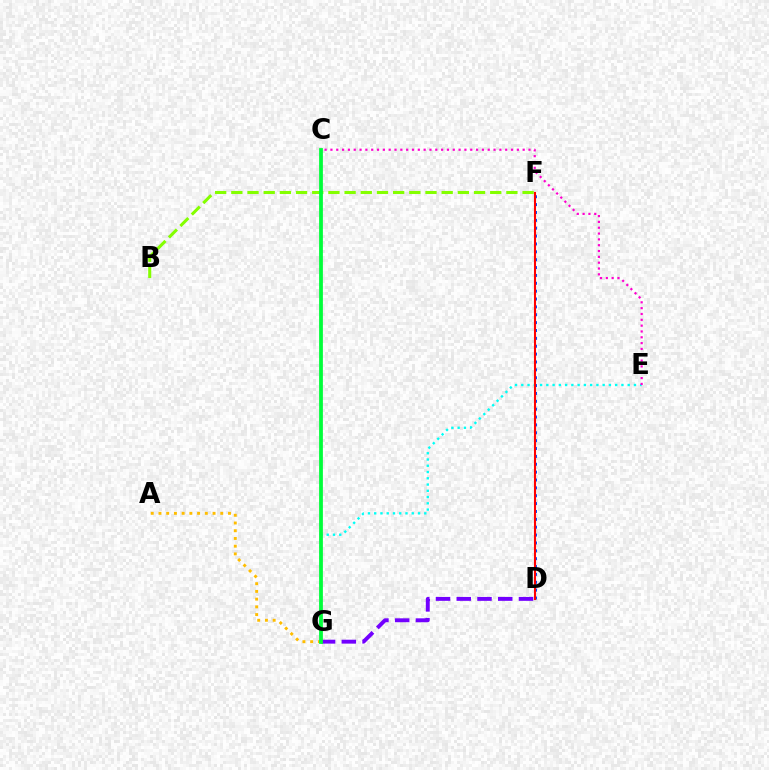{('A', 'G'): [{'color': '#ffbd00', 'line_style': 'dotted', 'thickness': 2.1}], ('E', 'G'): [{'color': '#00fff6', 'line_style': 'dotted', 'thickness': 1.7}], ('B', 'F'): [{'color': '#84ff00', 'line_style': 'dashed', 'thickness': 2.2}], ('C', 'E'): [{'color': '#ff00cf', 'line_style': 'dotted', 'thickness': 1.58}], ('D', 'G'): [{'color': '#7200ff', 'line_style': 'dashed', 'thickness': 2.82}], ('D', 'F'): [{'color': '#004bff', 'line_style': 'dotted', 'thickness': 2.14}, {'color': '#ff0000', 'line_style': 'solid', 'thickness': 1.5}], ('C', 'G'): [{'color': '#00ff39', 'line_style': 'solid', 'thickness': 2.72}]}